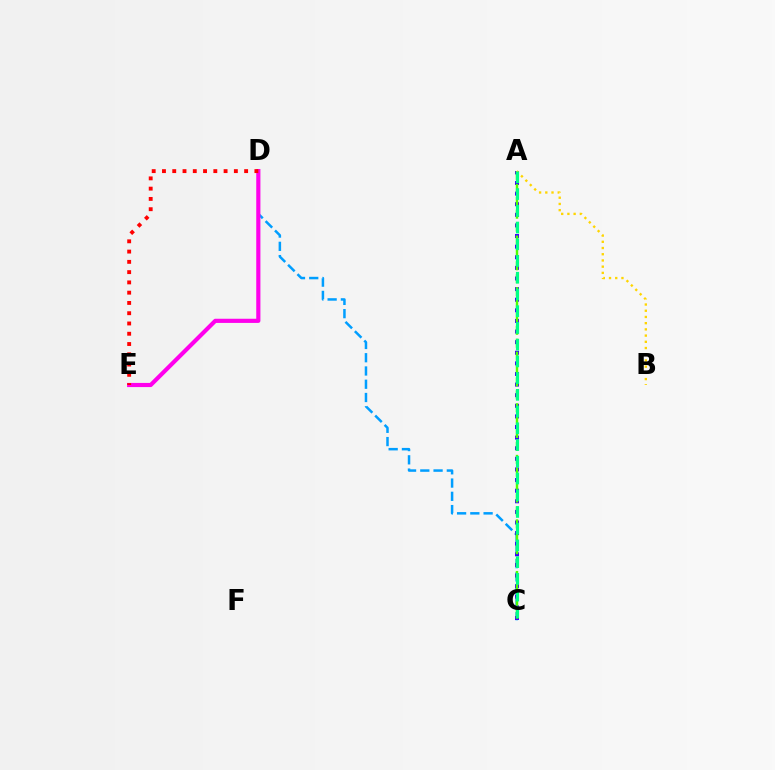{('C', 'D'): [{'color': '#009eff', 'line_style': 'dashed', 'thickness': 1.8}], ('D', 'E'): [{'color': '#ff00ed', 'line_style': 'solid', 'thickness': 3.0}, {'color': '#ff0000', 'line_style': 'dotted', 'thickness': 2.79}], ('A', 'C'): [{'color': '#3700ff', 'line_style': 'dotted', 'thickness': 2.88}, {'color': '#4fff00', 'line_style': 'dashed', 'thickness': 1.75}, {'color': '#00ff86', 'line_style': 'dashed', 'thickness': 2.27}], ('A', 'B'): [{'color': '#ffd500', 'line_style': 'dotted', 'thickness': 1.69}]}